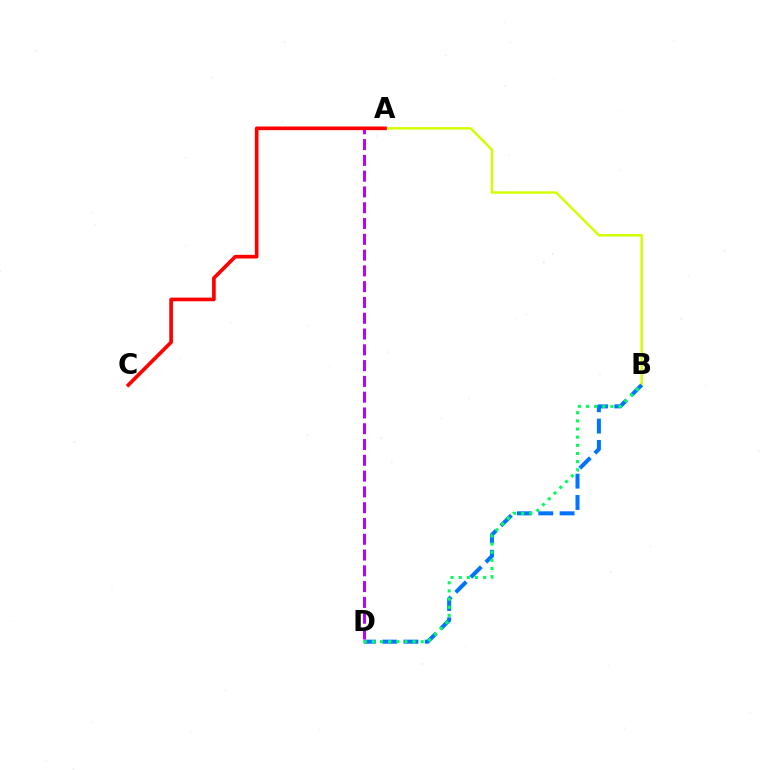{('A', 'B'): [{'color': '#d1ff00', 'line_style': 'solid', 'thickness': 1.77}], ('B', 'D'): [{'color': '#0074ff', 'line_style': 'dashed', 'thickness': 2.89}, {'color': '#00ff5c', 'line_style': 'dotted', 'thickness': 2.21}], ('A', 'D'): [{'color': '#b900ff', 'line_style': 'dashed', 'thickness': 2.14}], ('A', 'C'): [{'color': '#ff0000', 'line_style': 'solid', 'thickness': 2.63}]}